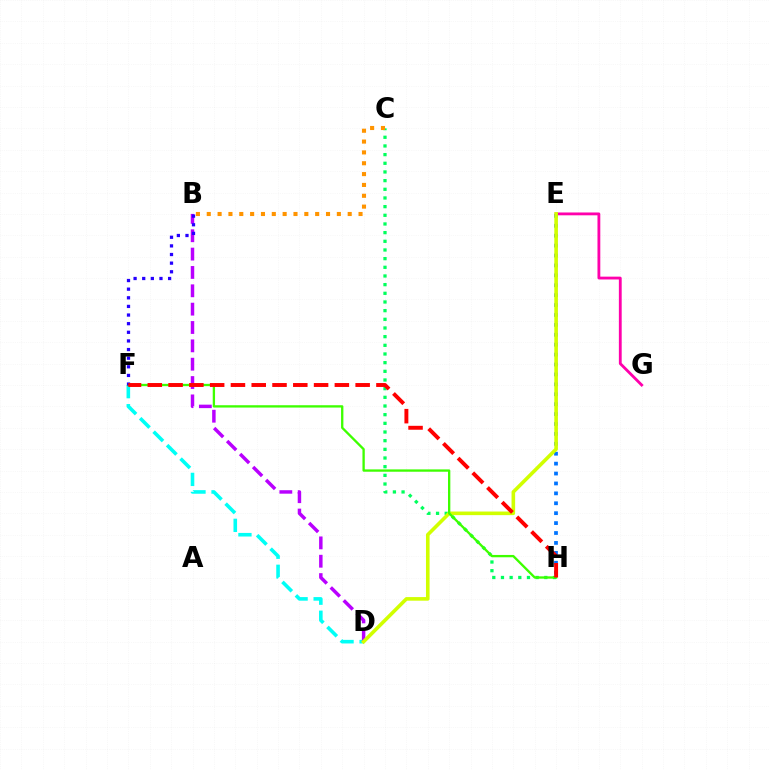{('D', 'F'): [{'color': '#00fff6', 'line_style': 'dashed', 'thickness': 2.59}], ('C', 'H'): [{'color': '#00ff5c', 'line_style': 'dotted', 'thickness': 2.36}], ('E', 'G'): [{'color': '#ff00ac', 'line_style': 'solid', 'thickness': 2.03}], ('E', 'H'): [{'color': '#0074ff', 'line_style': 'dotted', 'thickness': 2.69}], ('B', 'D'): [{'color': '#b900ff', 'line_style': 'dashed', 'thickness': 2.49}], ('D', 'E'): [{'color': '#d1ff00', 'line_style': 'solid', 'thickness': 2.59}], ('F', 'H'): [{'color': '#3dff00', 'line_style': 'solid', 'thickness': 1.67}, {'color': '#ff0000', 'line_style': 'dashed', 'thickness': 2.82}], ('B', 'C'): [{'color': '#ff9400', 'line_style': 'dotted', 'thickness': 2.95}], ('B', 'F'): [{'color': '#2500ff', 'line_style': 'dotted', 'thickness': 2.34}]}